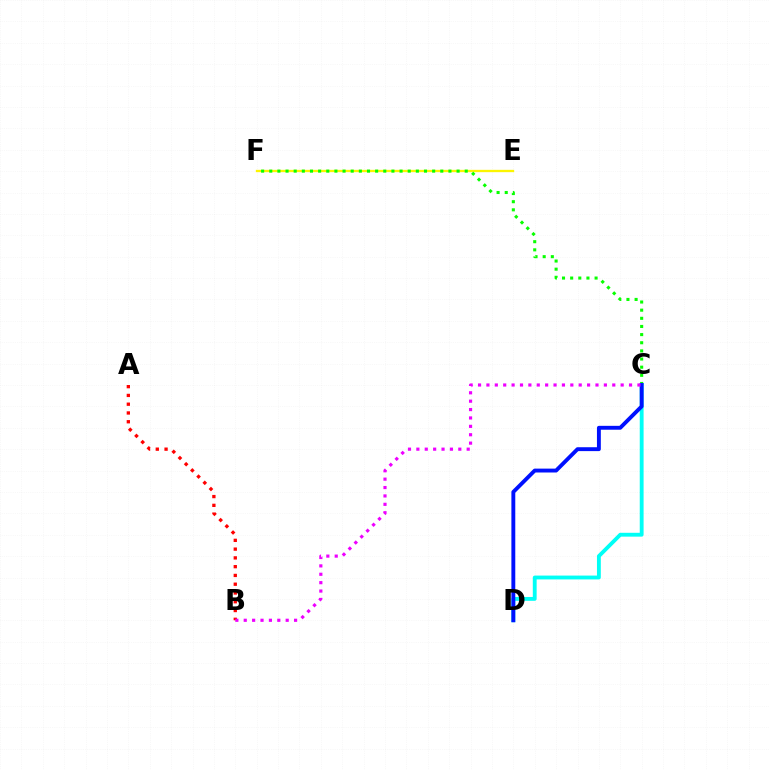{('A', 'B'): [{'color': '#ff0000', 'line_style': 'dotted', 'thickness': 2.38}], ('E', 'F'): [{'color': '#fcf500', 'line_style': 'solid', 'thickness': 1.67}], ('C', 'F'): [{'color': '#08ff00', 'line_style': 'dotted', 'thickness': 2.21}], ('C', 'D'): [{'color': '#00fff6', 'line_style': 'solid', 'thickness': 2.77}, {'color': '#0010ff', 'line_style': 'solid', 'thickness': 2.8}], ('B', 'C'): [{'color': '#ee00ff', 'line_style': 'dotted', 'thickness': 2.28}]}